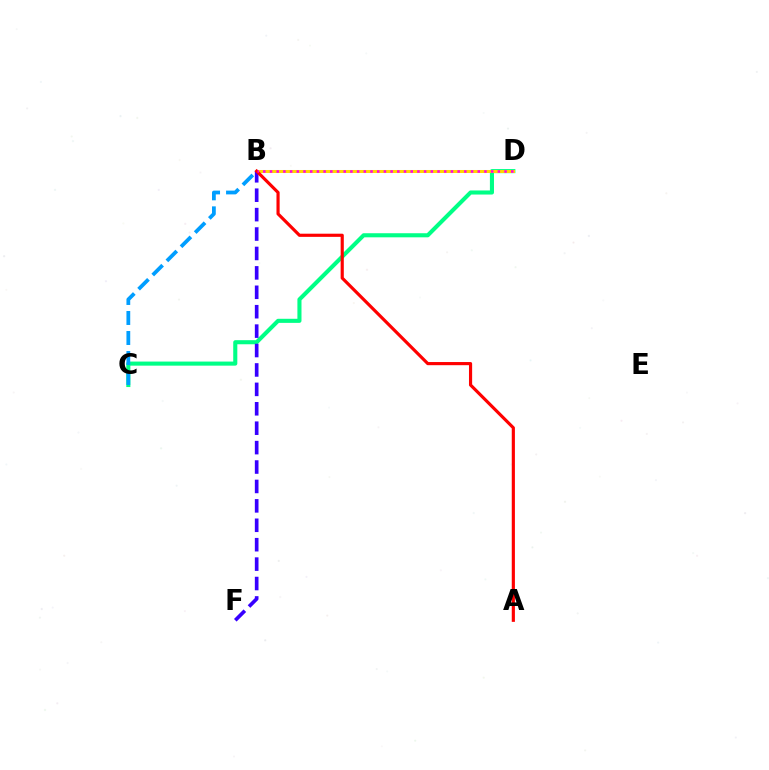{('B', 'D'): [{'color': '#4fff00', 'line_style': 'solid', 'thickness': 2.17}, {'color': '#ffd500', 'line_style': 'solid', 'thickness': 2.16}, {'color': '#ff00ed', 'line_style': 'dotted', 'thickness': 1.82}], ('C', 'D'): [{'color': '#00ff86', 'line_style': 'solid', 'thickness': 2.94}], ('B', 'C'): [{'color': '#009eff', 'line_style': 'dashed', 'thickness': 2.72}], ('B', 'F'): [{'color': '#3700ff', 'line_style': 'dashed', 'thickness': 2.64}], ('A', 'B'): [{'color': '#ff0000', 'line_style': 'solid', 'thickness': 2.27}]}